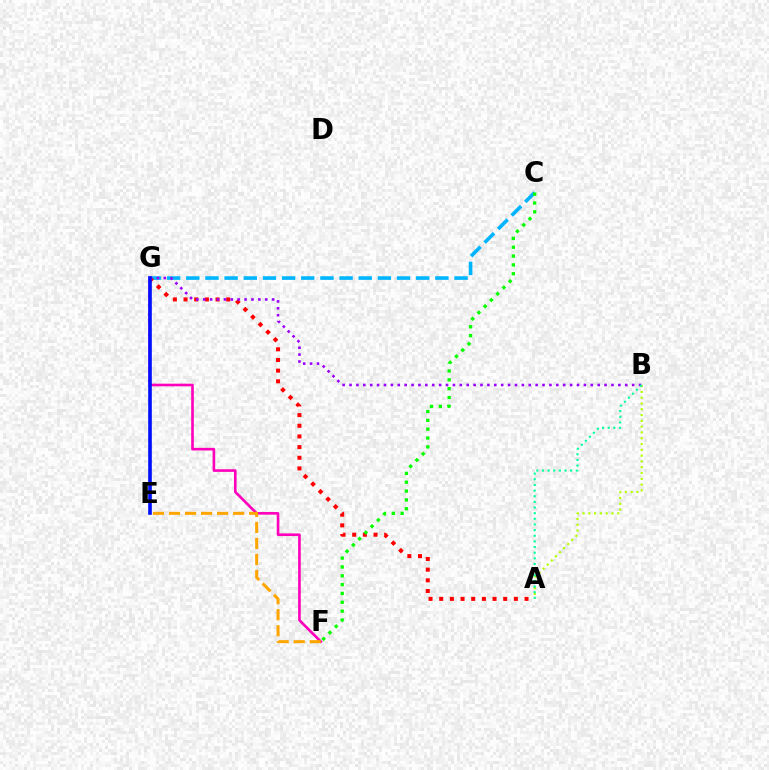{('C', 'G'): [{'color': '#00b5ff', 'line_style': 'dashed', 'thickness': 2.6}], ('A', 'G'): [{'color': '#ff0000', 'line_style': 'dotted', 'thickness': 2.9}], ('A', 'B'): [{'color': '#b3ff00', 'line_style': 'dotted', 'thickness': 1.57}, {'color': '#00ff9d', 'line_style': 'dotted', 'thickness': 1.53}], ('C', 'F'): [{'color': '#08ff00', 'line_style': 'dotted', 'thickness': 2.4}], ('F', 'G'): [{'color': '#ff00bd', 'line_style': 'solid', 'thickness': 1.89}], ('B', 'G'): [{'color': '#9b00ff', 'line_style': 'dotted', 'thickness': 1.87}], ('E', 'F'): [{'color': '#ffa500', 'line_style': 'dashed', 'thickness': 2.18}], ('E', 'G'): [{'color': '#0010ff', 'line_style': 'solid', 'thickness': 2.61}]}